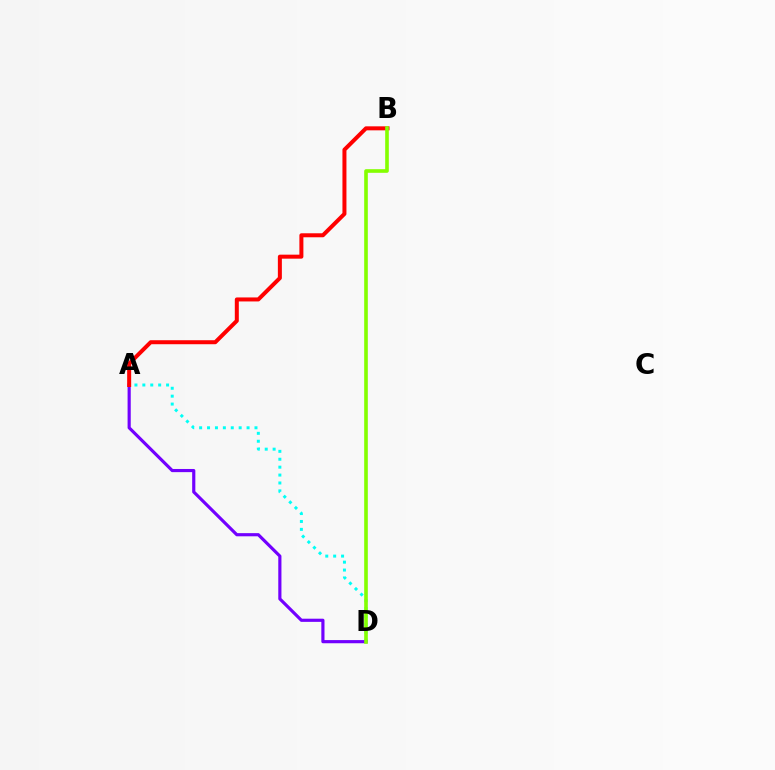{('A', 'D'): [{'color': '#00fff6', 'line_style': 'dotted', 'thickness': 2.15}, {'color': '#7200ff', 'line_style': 'solid', 'thickness': 2.28}], ('A', 'B'): [{'color': '#ff0000', 'line_style': 'solid', 'thickness': 2.88}], ('B', 'D'): [{'color': '#84ff00', 'line_style': 'solid', 'thickness': 2.61}]}